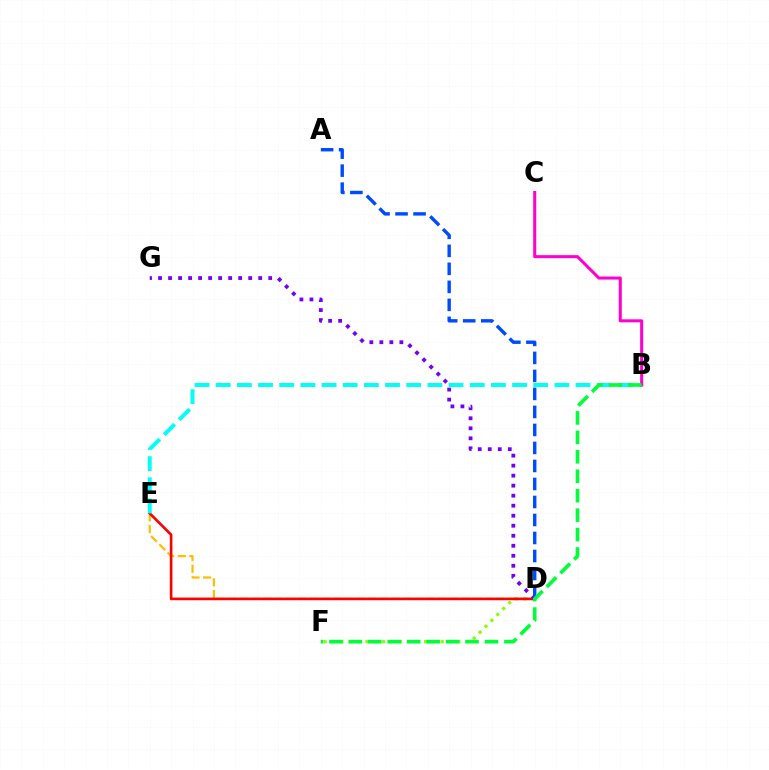{('D', 'E'): [{'color': '#ffbd00', 'line_style': 'dashed', 'thickness': 1.58}, {'color': '#ff0000', 'line_style': 'solid', 'thickness': 1.9}], ('A', 'D'): [{'color': '#004bff', 'line_style': 'dashed', 'thickness': 2.45}], ('D', 'F'): [{'color': '#84ff00', 'line_style': 'dotted', 'thickness': 2.27}], ('B', 'E'): [{'color': '#00fff6', 'line_style': 'dashed', 'thickness': 2.88}], ('D', 'G'): [{'color': '#7200ff', 'line_style': 'dotted', 'thickness': 2.72}], ('B', 'C'): [{'color': '#ff00cf', 'line_style': 'solid', 'thickness': 2.19}], ('B', 'F'): [{'color': '#00ff39', 'line_style': 'dashed', 'thickness': 2.64}]}